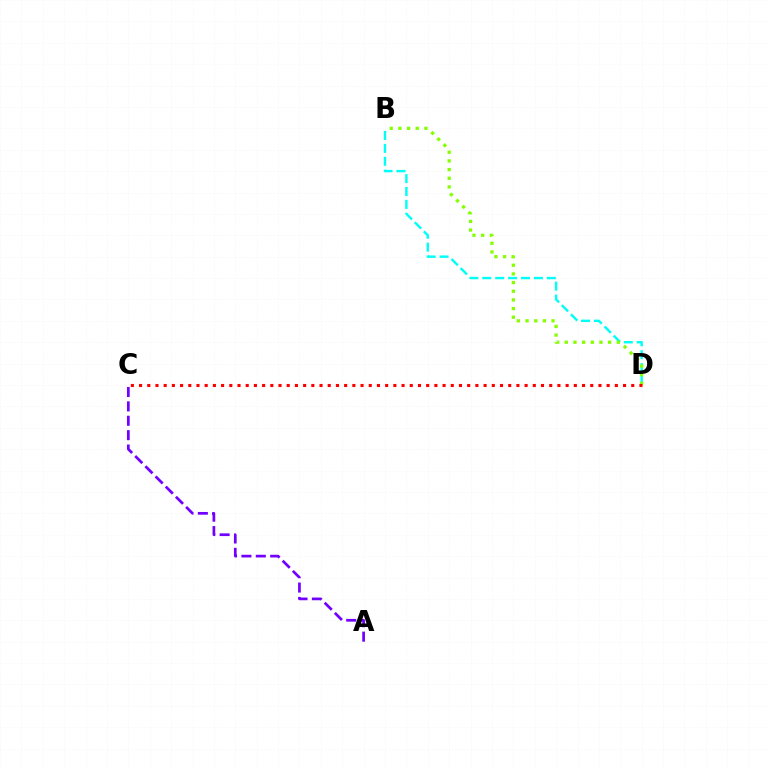{('A', 'C'): [{'color': '#7200ff', 'line_style': 'dashed', 'thickness': 1.95}], ('B', 'D'): [{'color': '#00fff6', 'line_style': 'dashed', 'thickness': 1.75}, {'color': '#84ff00', 'line_style': 'dotted', 'thickness': 2.35}], ('C', 'D'): [{'color': '#ff0000', 'line_style': 'dotted', 'thickness': 2.23}]}